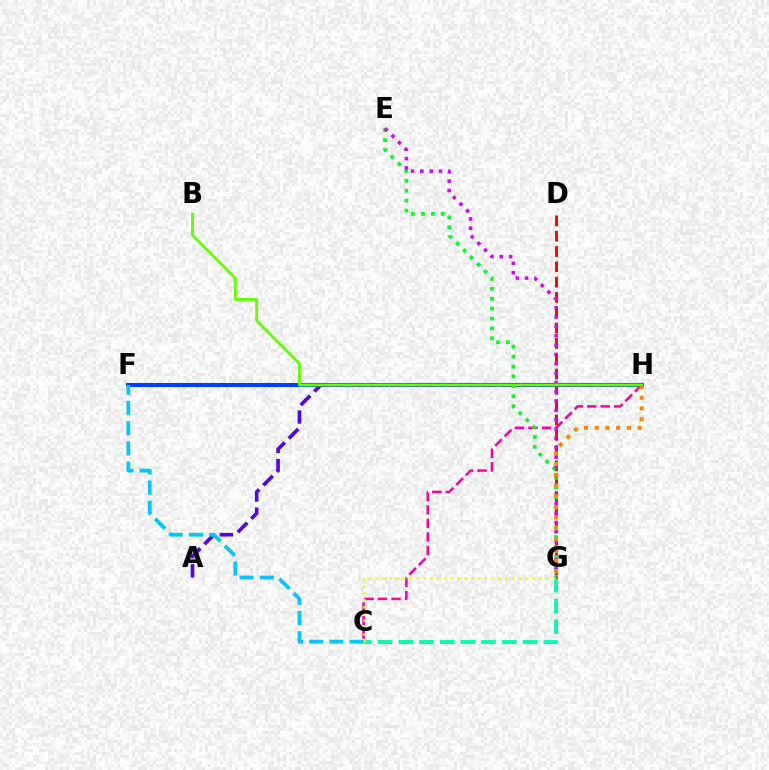{('C', 'G'): [{'color': '#00ffaf', 'line_style': 'dashed', 'thickness': 2.81}, {'color': '#eeff00', 'line_style': 'dotted', 'thickness': 1.85}], ('D', 'G'): [{'color': '#ff0000', 'line_style': 'dashed', 'thickness': 2.08}], ('F', 'H'): [{'color': '#003fff', 'line_style': 'solid', 'thickness': 2.94}], ('C', 'H'): [{'color': '#ff00a0', 'line_style': 'dashed', 'thickness': 1.84}], ('A', 'H'): [{'color': '#4f00ff', 'line_style': 'dashed', 'thickness': 2.6}], ('E', 'G'): [{'color': '#00ff27', 'line_style': 'dotted', 'thickness': 2.69}, {'color': '#d600ff', 'line_style': 'dotted', 'thickness': 2.54}], ('B', 'H'): [{'color': '#66ff00', 'line_style': 'solid', 'thickness': 2.08}], ('G', 'H'): [{'color': '#ff8800', 'line_style': 'dotted', 'thickness': 2.91}], ('C', 'F'): [{'color': '#00c7ff', 'line_style': 'dashed', 'thickness': 2.74}]}